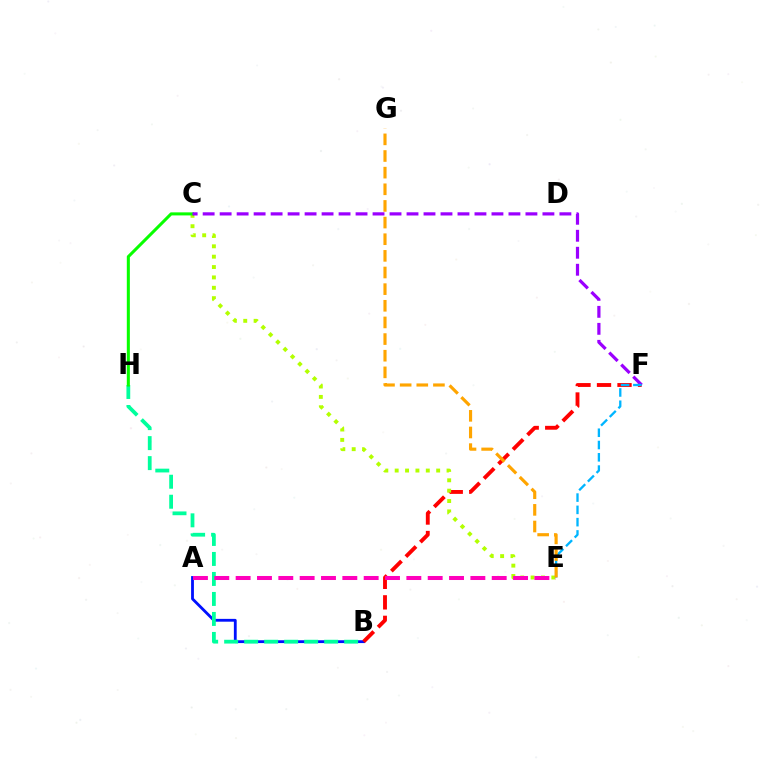{('A', 'B'): [{'color': '#0010ff', 'line_style': 'solid', 'thickness': 2.03}], ('B', 'F'): [{'color': '#ff0000', 'line_style': 'dashed', 'thickness': 2.79}], ('C', 'E'): [{'color': '#b3ff00', 'line_style': 'dotted', 'thickness': 2.82}], ('B', 'H'): [{'color': '#00ff9d', 'line_style': 'dashed', 'thickness': 2.72}], ('C', 'H'): [{'color': '#08ff00', 'line_style': 'solid', 'thickness': 2.2}], ('A', 'E'): [{'color': '#ff00bd', 'line_style': 'dashed', 'thickness': 2.9}], ('C', 'F'): [{'color': '#9b00ff', 'line_style': 'dashed', 'thickness': 2.31}], ('E', 'F'): [{'color': '#00b5ff', 'line_style': 'dashed', 'thickness': 1.67}], ('E', 'G'): [{'color': '#ffa500', 'line_style': 'dashed', 'thickness': 2.26}]}